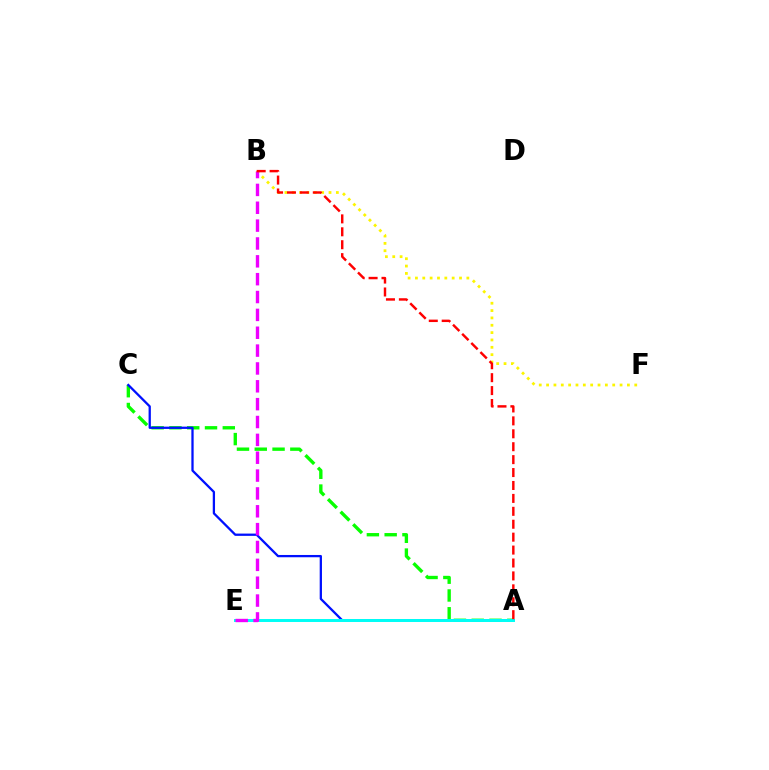{('A', 'C'): [{'color': '#08ff00', 'line_style': 'dashed', 'thickness': 2.42}, {'color': '#0010ff', 'line_style': 'solid', 'thickness': 1.64}], ('A', 'E'): [{'color': '#00fff6', 'line_style': 'solid', 'thickness': 2.14}], ('B', 'F'): [{'color': '#fcf500', 'line_style': 'dotted', 'thickness': 2.0}], ('B', 'E'): [{'color': '#ee00ff', 'line_style': 'dashed', 'thickness': 2.43}], ('A', 'B'): [{'color': '#ff0000', 'line_style': 'dashed', 'thickness': 1.76}]}